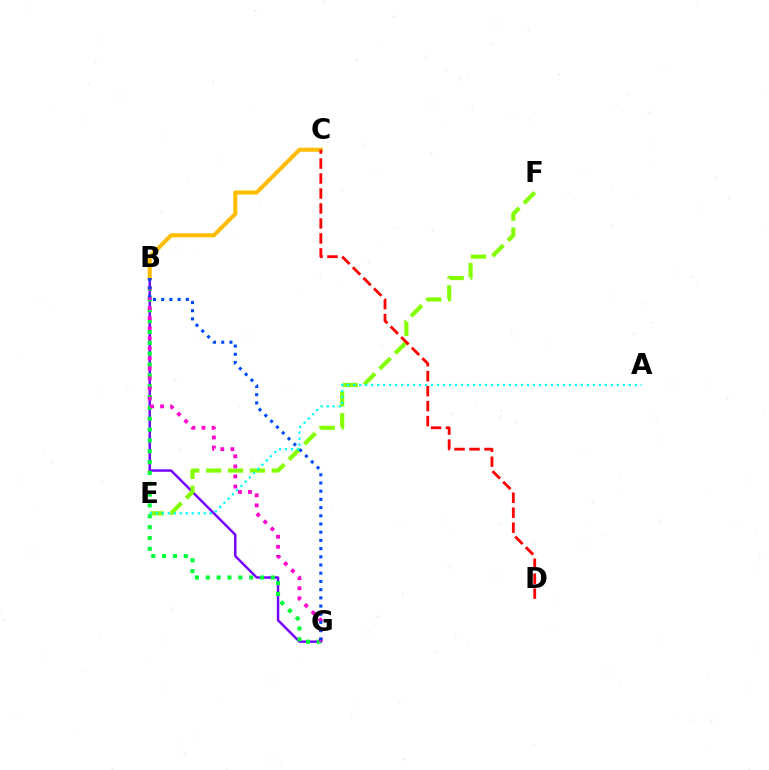{('B', 'G'): [{'color': '#7200ff', 'line_style': 'solid', 'thickness': 1.76}, {'color': '#00ff39', 'line_style': 'dotted', 'thickness': 2.95}, {'color': '#ff00cf', 'line_style': 'dotted', 'thickness': 2.73}, {'color': '#004bff', 'line_style': 'dotted', 'thickness': 2.23}], ('E', 'F'): [{'color': '#84ff00', 'line_style': 'dashed', 'thickness': 2.98}], ('B', 'C'): [{'color': '#ffbd00', 'line_style': 'solid', 'thickness': 2.92}], ('C', 'D'): [{'color': '#ff0000', 'line_style': 'dashed', 'thickness': 2.03}], ('A', 'E'): [{'color': '#00fff6', 'line_style': 'dotted', 'thickness': 1.63}]}